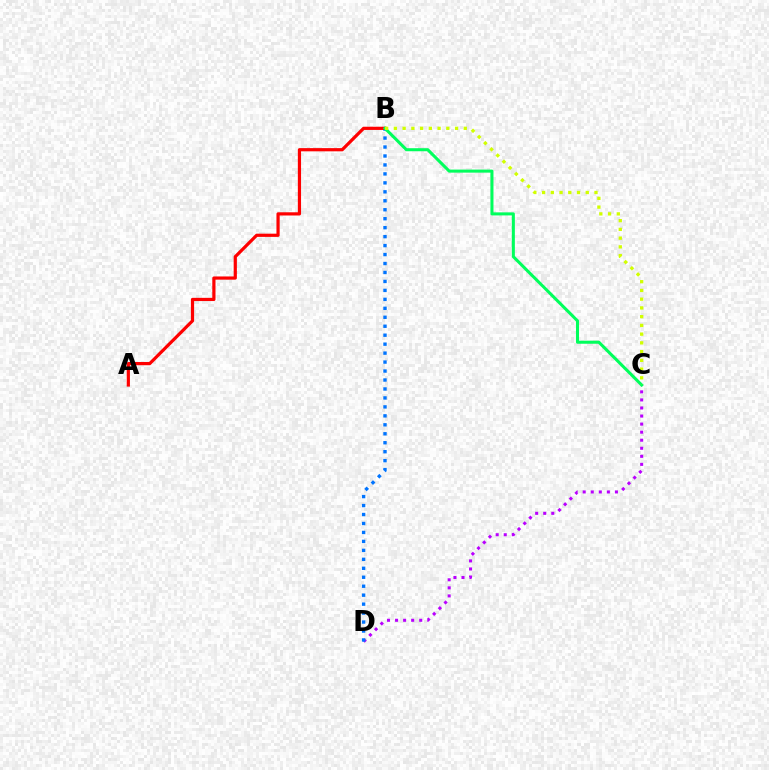{('C', 'D'): [{'color': '#b900ff', 'line_style': 'dotted', 'thickness': 2.19}], ('B', 'D'): [{'color': '#0074ff', 'line_style': 'dotted', 'thickness': 2.43}], ('A', 'B'): [{'color': '#ff0000', 'line_style': 'solid', 'thickness': 2.31}], ('B', 'C'): [{'color': '#00ff5c', 'line_style': 'solid', 'thickness': 2.2}, {'color': '#d1ff00', 'line_style': 'dotted', 'thickness': 2.37}]}